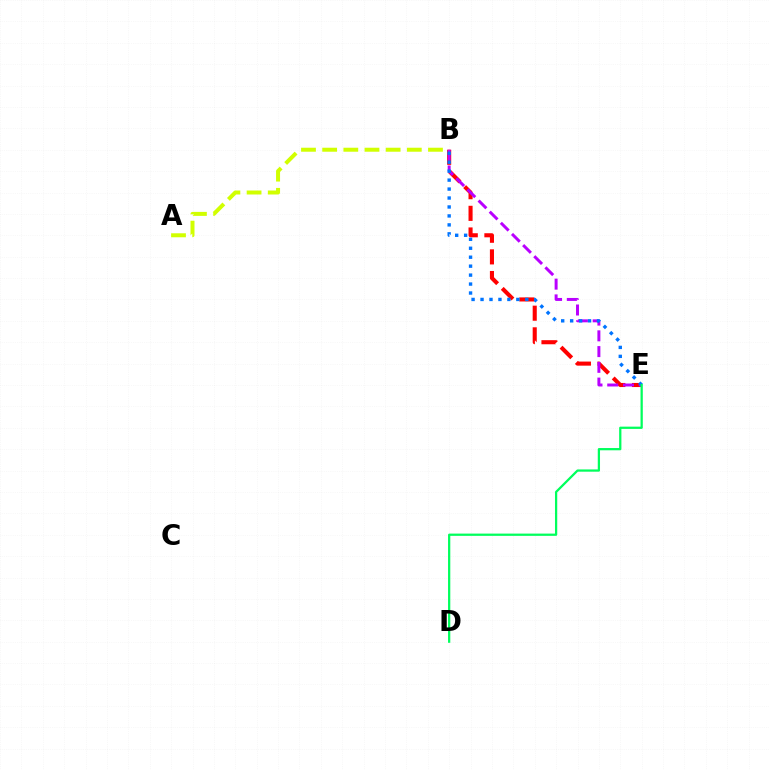{('A', 'B'): [{'color': '#d1ff00', 'line_style': 'dashed', 'thickness': 2.88}], ('B', 'E'): [{'color': '#ff0000', 'line_style': 'dashed', 'thickness': 2.94}, {'color': '#b900ff', 'line_style': 'dashed', 'thickness': 2.14}, {'color': '#0074ff', 'line_style': 'dotted', 'thickness': 2.43}], ('D', 'E'): [{'color': '#00ff5c', 'line_style': 'solid', 'thickness': 1.62}]}